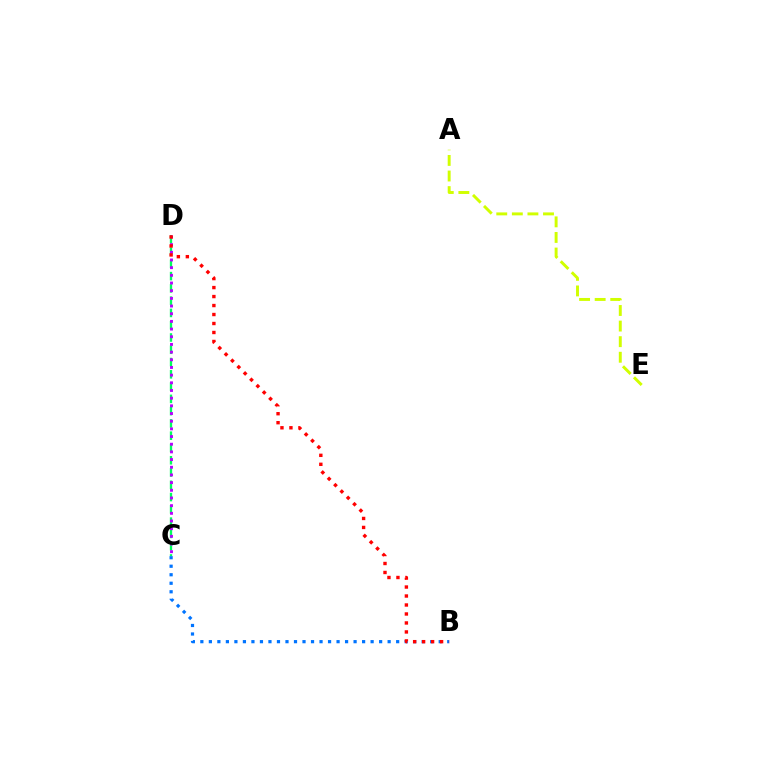{('C', 'D'): [{'color': '#00ff5c', 'line_style': 'dashed', 'thickness': 1.67}, {'color': '#b900ff', 'line_style': 'dotted', 'thickness': 2.09}], ('B', 'C'): [{'color': '#0074ff', 'line_style': 'dotted', 'thickness': 2.31}], ('B', 'D'): [{'color': '#ff0000', 'line_style': 'dotted', 'thickness': 2.44}], ('A', 'E'): [{'color': '#d1ff00', 'line_style': 'dashed', 'thickness': 2.12}]}